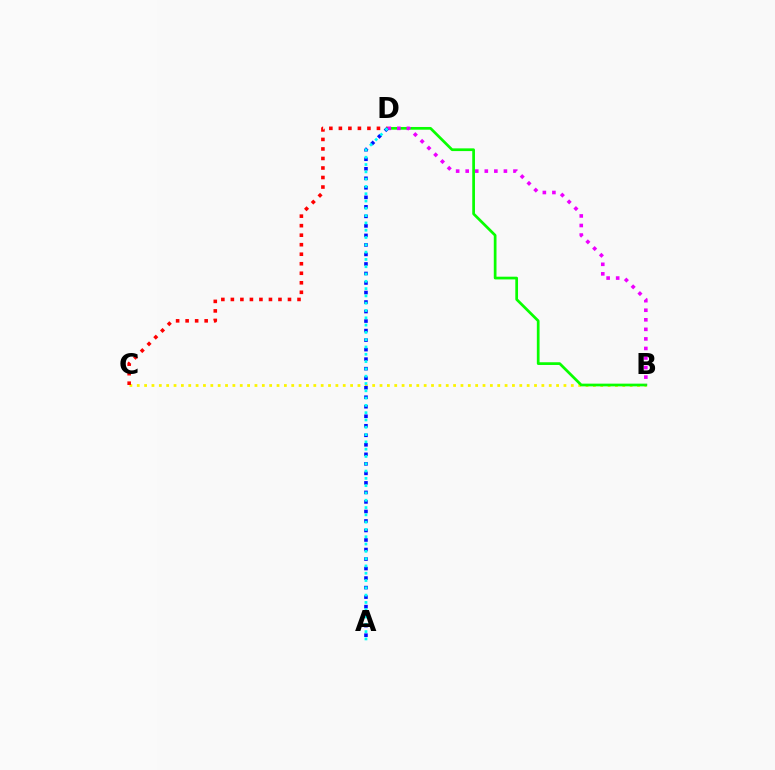{('B', 'C'): [{'color': '#fcf500', 'line_style': 'dotted', 'thickness': 2.0}], ('B', 'D'): [{'color': '#08ff00', 'line_style': 'solid', 'thickness': 1.96}, {'color': '#ee00ff', 'line_style': 'dotted', 'thickness': 2.6}], ('C', 'D'): [{'color': '#ff0000', 'line_style': 'dotted', 'thickness': 2.59}], ('A', 'D'): [{'color': '#0010ff', 'line_style': 'dotted', 'thickness': 2.59}, {'color': '#00fff6', 'line_style': 'dotted', 'thickness': 1.98}]}